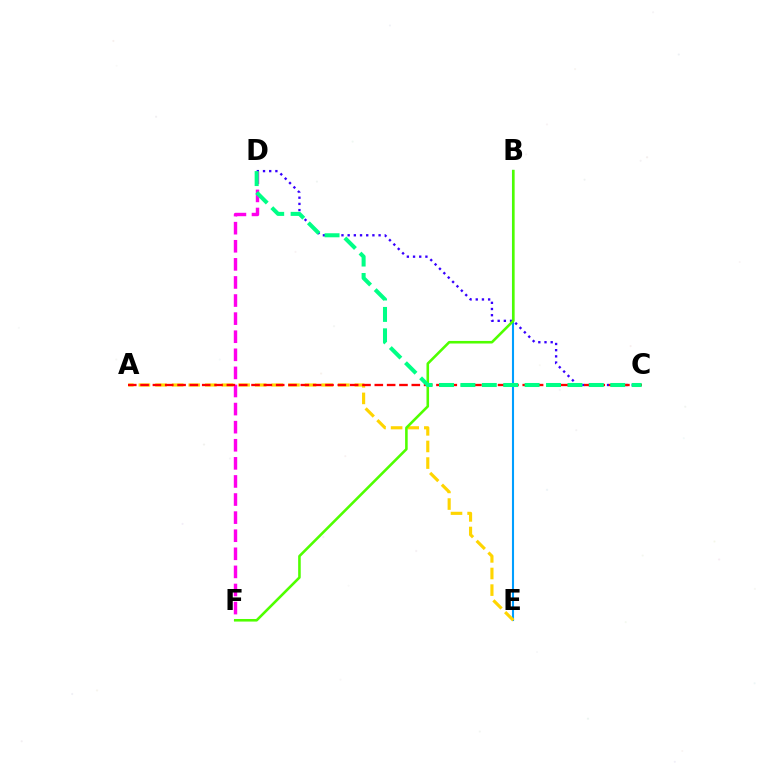{('B', 'E'): [{'color': '#009eff', 'line_style': 'solid', 'thickness': 1.5}], ('C', 'D'): [{'color': '#3700ff', 'line_style': 'dotted', 'thickness': 1.68}, {'color': '#00ff86', 'line_style': 'dashed', 'thickness': 2.91}], ('A', 'E'): [{'color': '#ffd500', 'line_style': 'dashed', 'thickness': 2.26}], ('D', 'F'): [{'color': '#ff00ed', 'line_style': 'dashed', 'thickness': 2.46}], ('A', 'C'): [{'color': '#ff0000', 'line_style': 'dashed', 'thickness': 1.67}], ('B', 'F'): [{'color': '#4fff00', 'line_style': 'solid', 'thickness': 1.86}]}